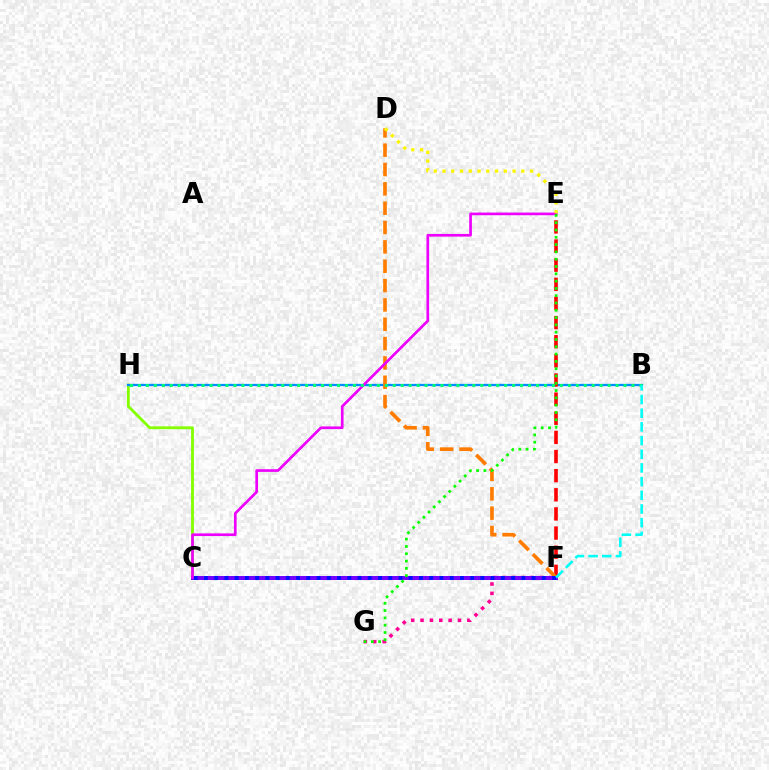{('C', 'H'): [{'color': '#84ff00', 'line_style': 'solid', 'thickness': 2.04}], ('F', 'G'): [{'color': '#ff0094', 'line_style': 'dotted', 'thickness': 2.54}], ('B', 'H'): [{'color': '#008cff', 'line_style': 'solid', 'thickness': 1.65}, {'color': '#00ff74', 'line_style': 'dotted', 'thickness': 2.16}], ('E', 'F'): [{'color': '#ff0000', 'line_style': 'dashed', 'thickness': 2.6}], ('D', 'F'): [{'color': '#ff7c00', 'line_style': 'dashed', 'thickness': 2.63}], ('C', 'F'): [{'color': '#7200ff', 'line_style': 'solid', 'thickness': 2.88}, {'color': '#0010ff', 'line_style': 'dotted', 'thickness': 2.78}], ('C', 'E'): [{'color': '#ee00ff', 'line_style': 'solid', 'thickness': 1.92}], ('E', 'G'): [{'color': '#08ff00', 'line_style': 'dotted', 'thickness': 1.98}], ('B', 'F'): [{'color': '#00fff6', 'line_style': 'dashed', 'thickness': 1.86}], ('D', 'E'): [{'color': '#fcf500', 'line_style': 'dotted', 'thickness': 2.38}]}